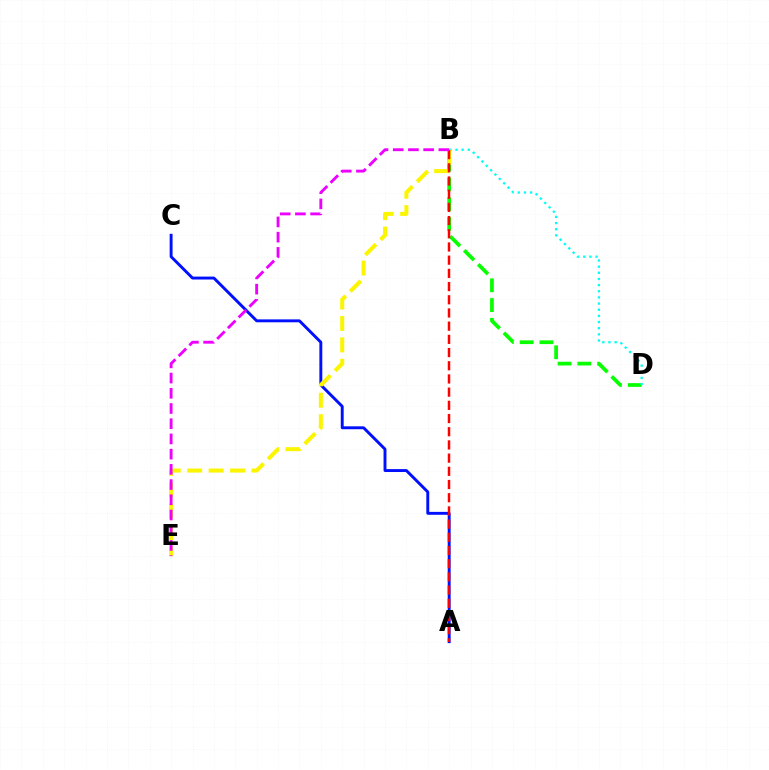{('B', 'D'): [{'color': '#08ff00', 'line_style': 'dashed', 'thickness': 2.69}, {'color': '#00fff6', 'line_style': 'dotted', 'thickness': 1.67}], ('A', 'C'): [{'color': '#0010ff', 'line_style': 'solid', 'thickness': 2.1}], ('B', 'E'): [{'color': '#fcf500', 'line_style': 'dashed', 'thickness': 2.91}, {'color': '#ee00ff', 'line_style': 'dashed', 'thickness': 2.07}], ('A', 'B'): [{'color': '#ff0000', 'line_style': 'dashed', 'thickness': 1.79}]}